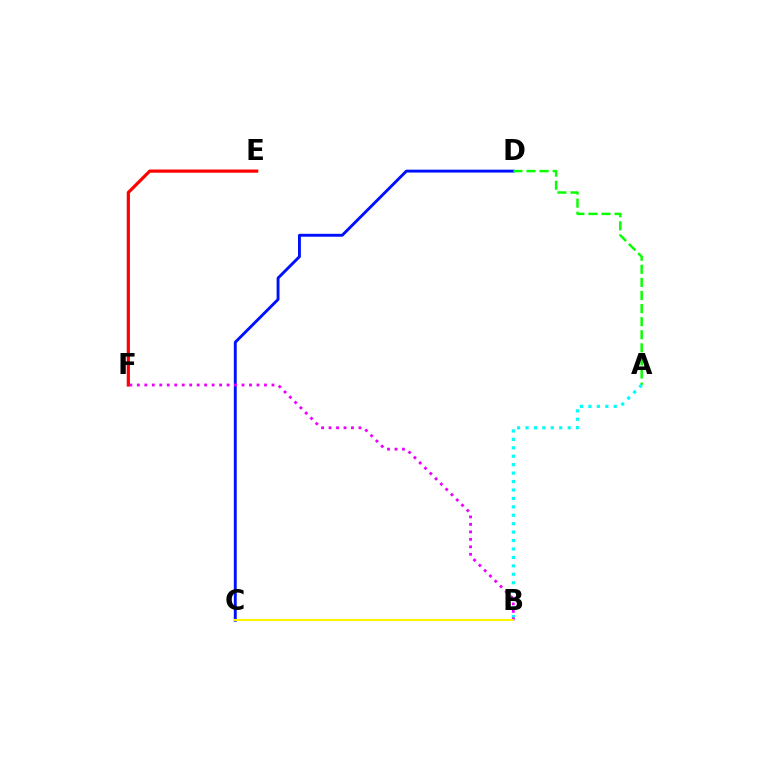{('C', 'D'): [{'color': '#0010ff', 'line_style': 'solid', 'thickness': 2.08}], ('A', 'D'): [{'color': '#08ff00', 'line_style': 'dashed', 'thickness': 1.78}], ('E', 'F'): [{'color': '#ff0000', 'line_style': 'solid', 'thickness': 2.3}], ('A', 'B'): [{'color': '#00fff6', 'line_style': 'dotted', 'thickness': 2.29}], ('B', 'F'): [{'color': '#ee00ff', 'line_style': 'dotted', 'thickness': 2.03}], ('B', 'C'): [{'color': '#fcf500', 'line_style': 'solid', 'thickness': 1.51}]}